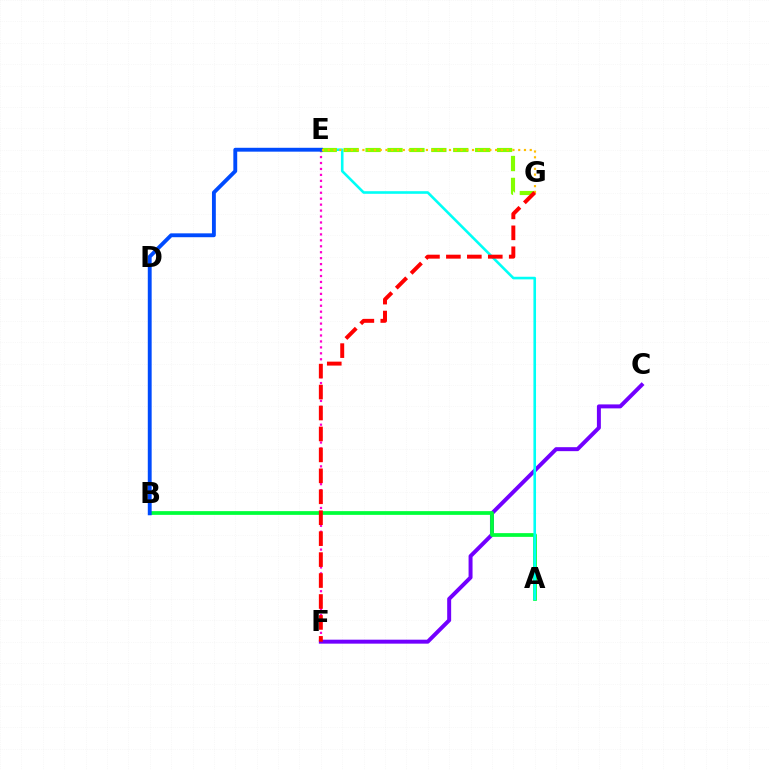{('C', 'F'): [{'color': '#7200ff', 'line_style': 'solid', 'thickness': 2.86}], ('E', 'F'): [{'color': '#ff00cf', 'line_style': 'dotted', 'thickness': 1.62}], ('A', 'B'): [{'color': '#00ff39', 'line_style': 'solid', 'thickness': 2.68}], ('A', 'E'): [{'color': '#00fff6', 'line_style': 'solid', 'thickness': 1.88}], ('E', 'G'): [{'color': '#84ff00', 'line_style': 'dashed', 'thickness': 2.98}, {'color': '#ffbd00', 'line_style': 'dotted', 'thickness': 1.57}], ('B', 'E'): [{'color': '#004bff', 'line_style': 'solid', 'thickness': 2.78}], ('F', 'G'): [{'color': '#ff0000', 'line_style': 'dashed', 'thickness': 2.85}]}